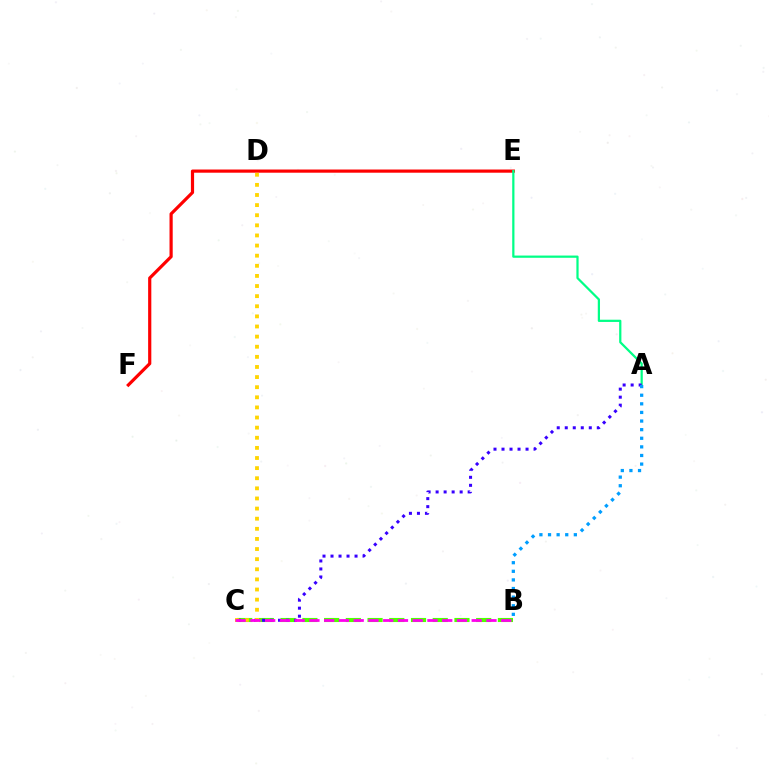{('E', 'F'): [{'color': '#ff0000', 'line_style': 'solid', 'thickness': 2.29}], ('A', 'E'): [{'color': '#00ff86', 'line_style': 'solid', 'thickness': 1.61}], ('B', 'C'): [{'color': '#4fff00', 'line_style': 'dashed', 'thickness': 2.95}, {'color': '#ff00ed', 'line_style': 'dashed', 'thickness': 2.0}], ('A', 'C'): [{'color': '#3700ff', 'line_style': 'dotted', 'thickness': 2.18}], ('A', 'B'): [{'color': '#009eff', 'line_style': 'dotted', 'thickness': 2.34}], ('C', 'D'): [{'color': '#ffd500', 'line_style': 'dotted', 'thickness': 2.75}]}